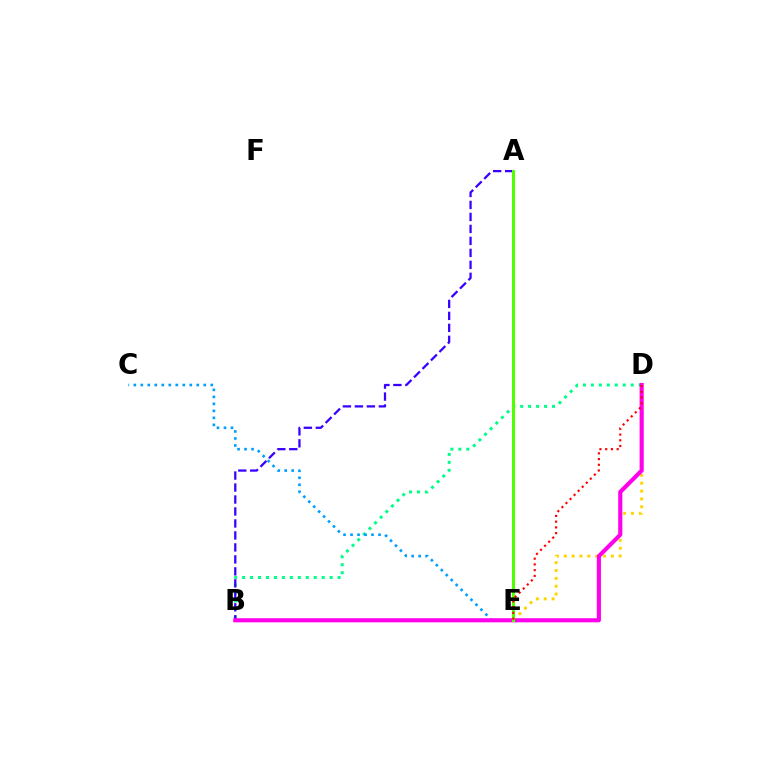{('B', 'D'): [{'color': '#00ff86', 'line_style': 'dotted', 'thickness': 2.16}, {'color': '#ff00ed', 'line_style': 'solid', 'thickness': 2.96}], ('A', 'B'): [{'color': '#3700ff', 'line_style': 'dashed', 'thickness': 1.63}], ('D', 'E'): [{'color': '#ffd500', 'line_style': 'dotted', 'thickness': 2.13}, {'color': '#ff0000', 'line_style': 'dotted', 'thickness': 1.56}], ('C', 'E'): [{'color': '#009eff', 'line_style': 'dotted', 'thickness': 1.9}], ('A', 'E'): [{'color': '#4fff00', 'line_style': 'solid', 'thickness': 2.18}]}